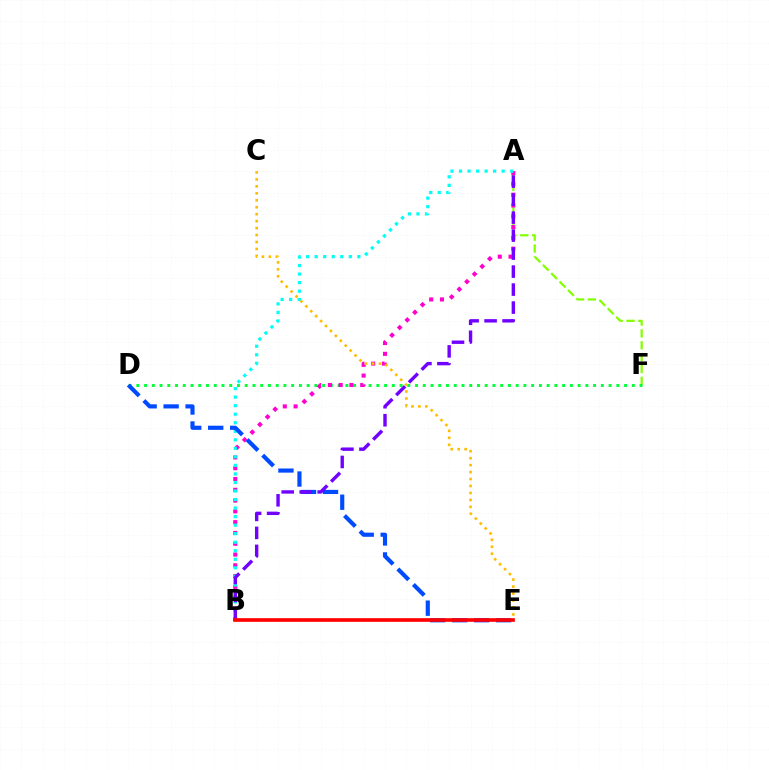{('A', 'F'): [{'color': '#84ff00', 'line_style': 'dashed', 'thickness': 1.61}], ('D', 'F'): [{'color': '#00ff39', 'line_style': 'dotted', 'thickness': 2.1}], ('A', 'B'): [{'color': '#ff00cf', 'line_style': 'dotted', 'thickness': 2.93}, {'color': '#00fff6', 'line_style': 'dotted', 'thickness': 2.32}, {'color': '#7200ff', 'line_style': 'dashed', 'thickness': 2.44}], ('C', 'E'): [{'color': '#ffbd00', 'line_style': 'dotted', 'thickness': 1.89}], ('D', 'E'): [{'color': '#004bff', 'line_style': 'dashed', 'thickness': 2.99}], ('B', 'E'): [{'color': '#ff0000', 'line_style': 'solid', 'thickness': 2.63}]}